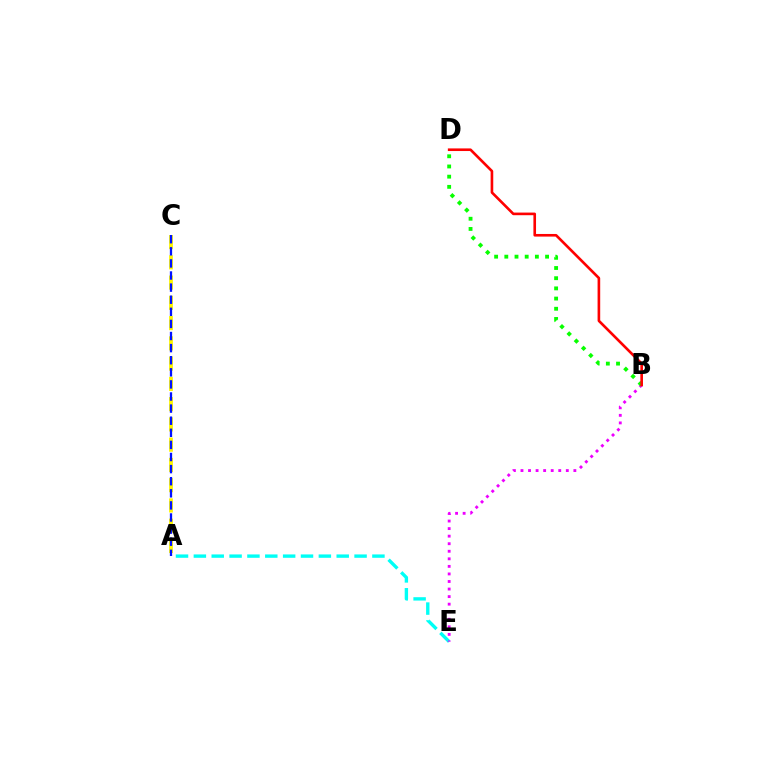{('A', 'E'): [{'color': '#00fff6', 'line_style': 'dashed', 'thickness': 2.43}], ('B', 'E'): [{'color': '#ee00ff', 'line_style': 'dotted', 'thickness': 2.05}], ('A', 'C'): [{'color': '#fcf500', 'line_style': 'dashed', 'thickness': 2.75}, {'color': '#0010ff', 'line_style': 'dashed', 'thickness': 1.64}], ('B', 'D'): [{'color': '#08ff00', 'line_style': 'dotted', 'thickness': 2.77}, {'color': '#ff0000', 'line_style': 'solid', 'thickness': 1.89}]}